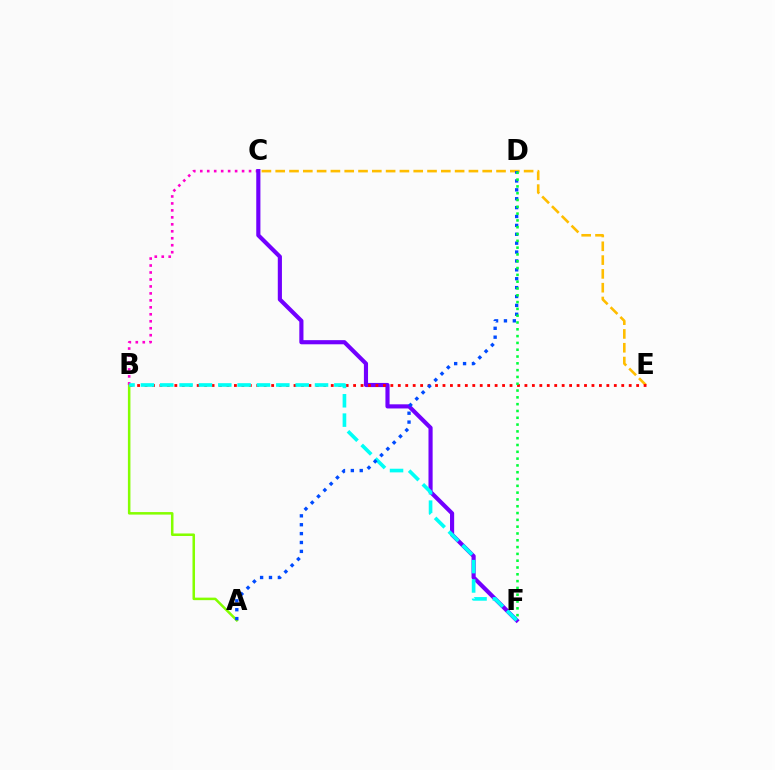{('A', 'B'): [{'color': '#84ff00', 'line_style': 'solid', 'thickness': 1.82}], ('B', 'C'): [{'color': '#ff00cf', 'line_style': 'dotted', 'thickness': 1.89}], ('C', 'F'): [{'color': '#7200ff', 'line_style': 'solid', 'thickness': 2.98}], ('C', 'E'): [{'color': '#ffbd00', 'line_style': 'dashed', 'thickness': 1.87}], ('B', 'E'): [{'color': '#ff0000', 'line_style': 'dotted', 'thickness': 2.02}], ('B', 'F'): [{'color': '#00fff6', 'line_style': 'dashed', 'thickness': 2.63}], ('A', 'D'): [{'color': '#004bff', 'line_style': 'dotted', 'thickness': 2.41}], ('D', 'F'): [{'color': '#00ff39', 'line_style': 'dotted', 'thickness': 1.85}]}